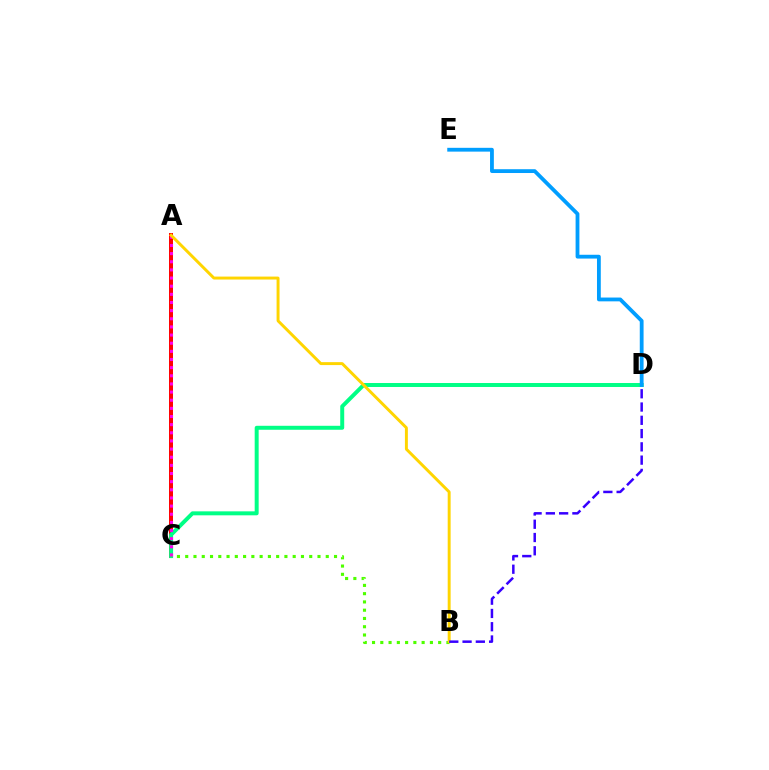{('A', 'C'): [{'color': '#ff0000', 'line_style': 'solid', 'thickness': 2.87}, {'color': '#ff00ed', 'line_style': 'dotted', 'thickness': 2.21}], ('C', 'D'): [{'color': '#00ff86', 'line_style': 'solid', 'thickness': 2.86}], ('B', 'C'): [{'color': '#4fff00', 'line_style': 'dotted', 'thickness': 2.25}], ('A', 'B'): [{'color': '#ffd500', 'line_style': 'solid', 'thickness': 2.12}], ('B', 'D'): [{'color': '#3700ff', 'line_style': 'dashed', 'thickness': 1.8}], ('D', 'E'): [{'color': '#009eff', 'line_style': 'solid', 'thickness': 2.74}]}